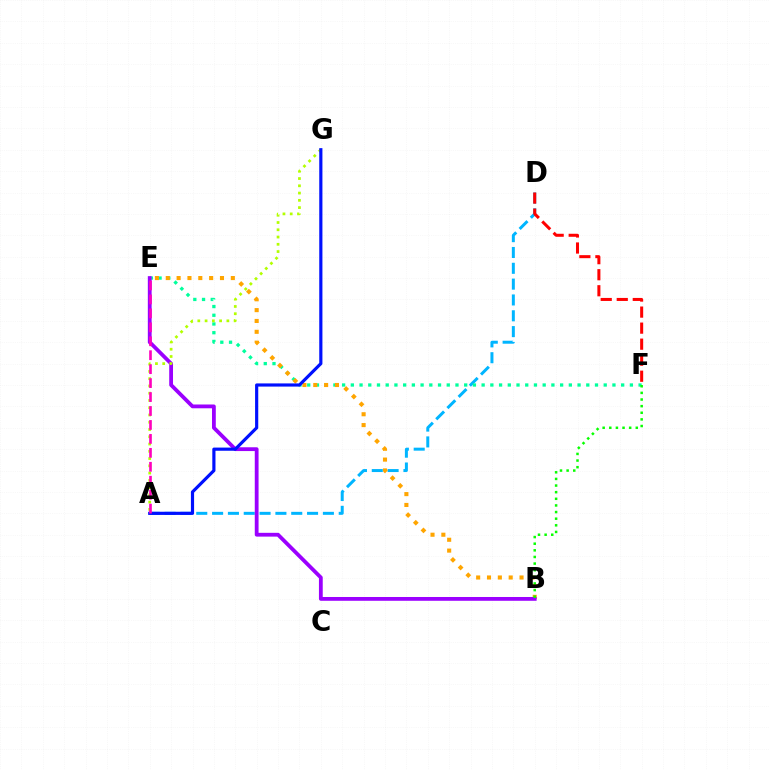{('A', 'D'): [{'color': '#00b5ff', 'line_style': 'dashed', 'thickness': 2.15}], ('E', 'F'): [{'color': '#00ff9d', 'line_style': 'dotted', 'thickness': 2.37}], ('B', 'E'): [{'color': '#ffa500', 'line_style': 'dotted', 'thickness': 2.95}, {'color': '#9b00ff', 'line_style': 'solid', 'thickness': 2.73}], ('D', 'F'): [{'color': '#ff0000', 'line_style': 'dashed', 'thickness': 2.18}], ('B', 'F'): [{'color': '#08ff00', 'line_style': 'dotted', 'thickness': 1.8}], ('A', 'G'): [{'color': '#b3ff00', 'line_style': 'dotted', 'thickness': 1.97}, {'color': '#0010ff', 'line_style': 'solid', 'thickness': 2.28}], ('A', 'E'): [{'color': '#ff00bd', 'line_style': 'dashed', 'thickness': 1.89}]}